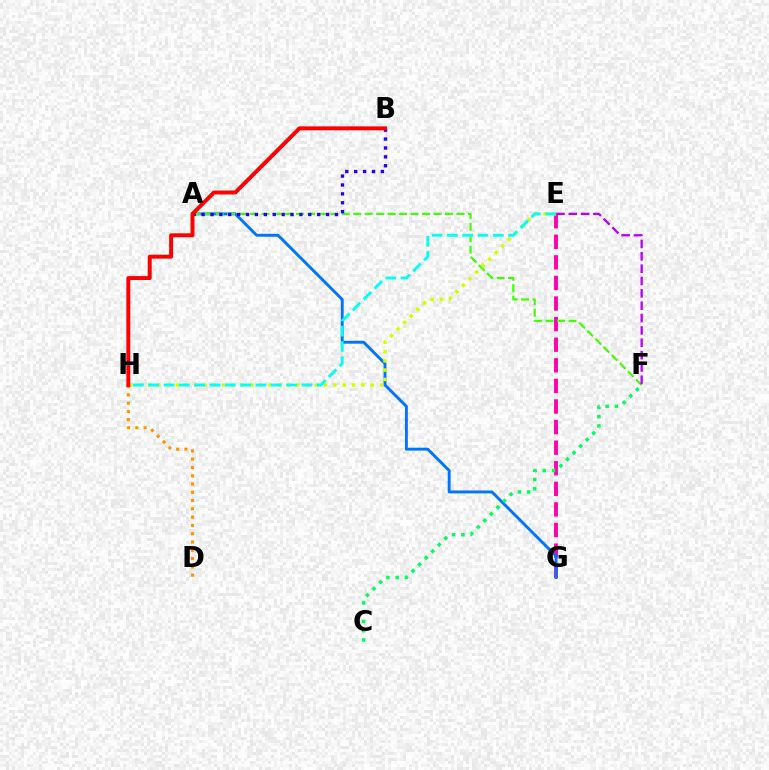{('E', 'G'): [{'color': '#ff00ac', 'line_style': 'dashed', 'thickness': 2.8}], ('A', 'G'): [{'color': '#0074ff', 'line_style': 'solid', 'thickness': 2.09}], ('A', 'F'): [{'color': '#3dff00', 'line_style': 'dashed', 'thickness': 1.56}], ('E', 'H'): [{'color': '#d1ff00', 'line_style': 'dotted', 'thickness': 2.52}, {'color': '#00fff6', 'line_style': 'dashed', 'thickness': 2.08}], ('A', 'B'): [{'color': '#2500ff', 'line_style': 'dotted', 'thickness': 2.42}], ('D', 'H'): [{'color': '#ff9400', 'line_style': 'dotted', 'thickness': 2.25}], ('C', 'F'): [{'color': '#00ff5c', 'line_style': 'dotted', 'thickness': 2.52}], ('E', 'F'): [{'color': '#b900ff', 'line_style': 'dashed', 'thickness': 1.68}], ('B', 'H'): [{'color': '#ff0000', 'line_style': 'solid', 'thickness': 2.85}]}